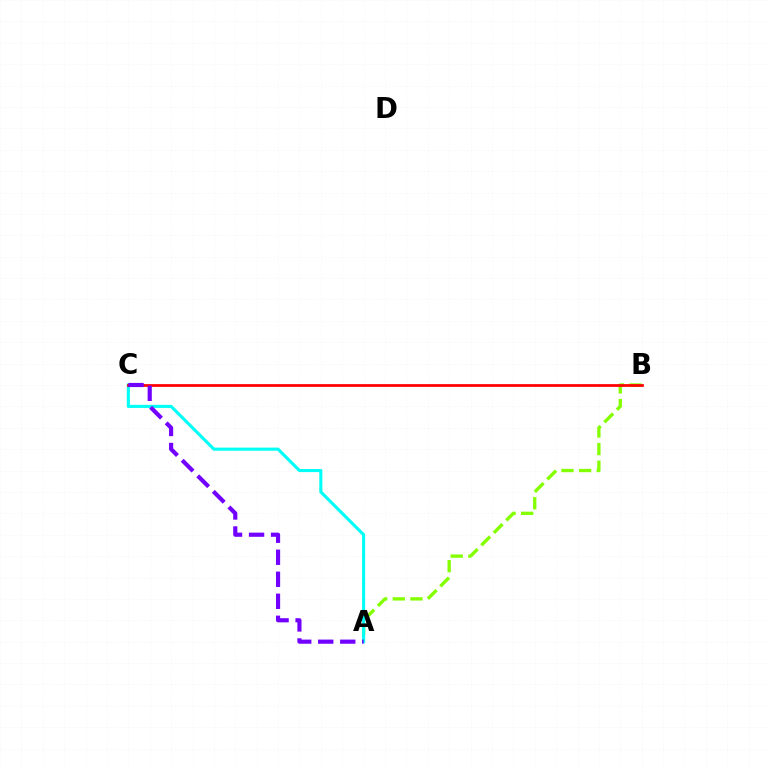{('A', 'B'): [{'color': '#84ff00', 'line_style': 'dashed', 'thickness': 2.4}], ('A', 'C'): [{'color': '#00fff6', 'line_style': 'solid', 'thickness': 2.23}, {'color': '#7200ff', 'line_style': 'dashed', 'thickness': 2.99}], ('B', 'C'): [{'color': '#ff0000', 'line_style': 'solid', 'thickness': 1.98}]}